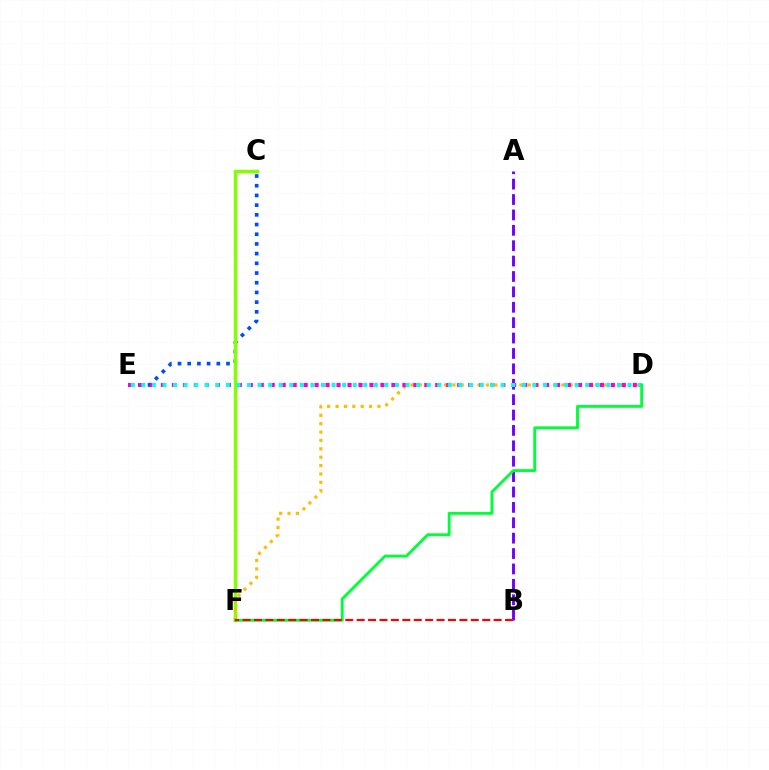{('C', 'E'): [{'color': '#004bff', 'line_style': 'dotted', 'thickness': 2.64}], ('A', 'B'): [{'color': '#7200ff', 'line_style': 'dashed', 'thickness': 2.09}], ('C', 'F'): [{'color': '#84ff00', 'line_style': 'solid', 'thickness': 2.5}], ('D', 'F'): [{'color': '#ffbd00', 'line_style': 'dotted', 'thickness': 2.28}, {'color': '#00ff39', 'line_style': 'solid', 'thickness': 2.06}], ('D', 'E'): [{'color': '#ff00cf', 'line_style': 'dotted', 'thickness': 2.98}, {'color': '#00fff6', 'line_style': 'dotted', 'thickness': 2.87}], ('B', 'F'): [{'color': '#ff0000', 'line_style': 'dashed', 'thickness': 1.55}]}